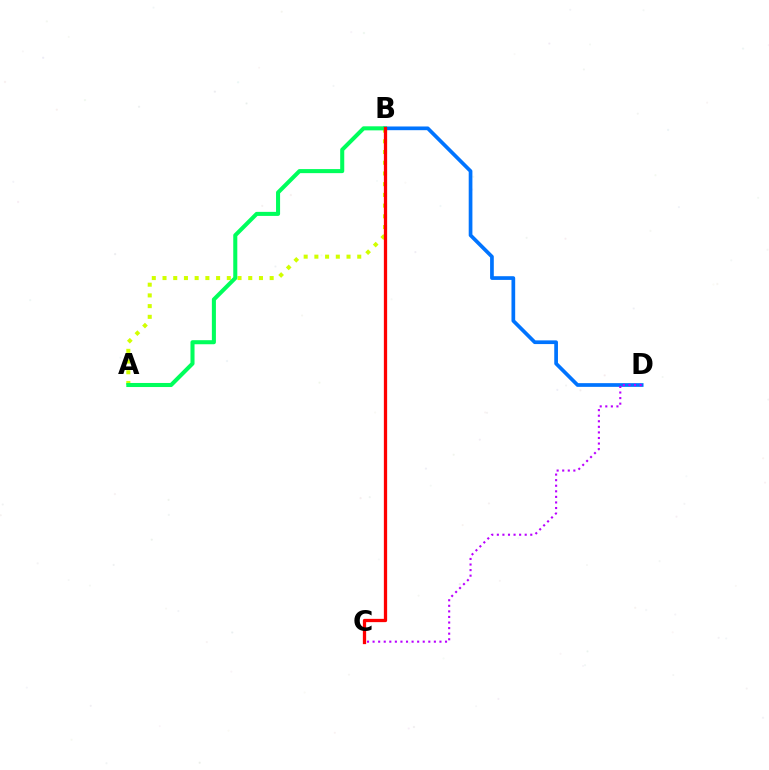{('B', 'D'): [{'color': '#0074ff', 'line_style': 'solid', 'thickness': 2.67}], ('C', 'D'): [{'color': '#b900ff', 'line_style': 'dotted', 'thickness': 1.51}], ('A', 'B'): [{'color': '#d1ff00', 'line_style': 'dotted', 'thickness': 2.91}, {'color': '#00ff5c', 'line_style': 'solid', 'thickness': 2.92}], ('B', 'C'): [{'color': '#ff0000', 'line_style': 'solid', 'thickness': 2.36}]}